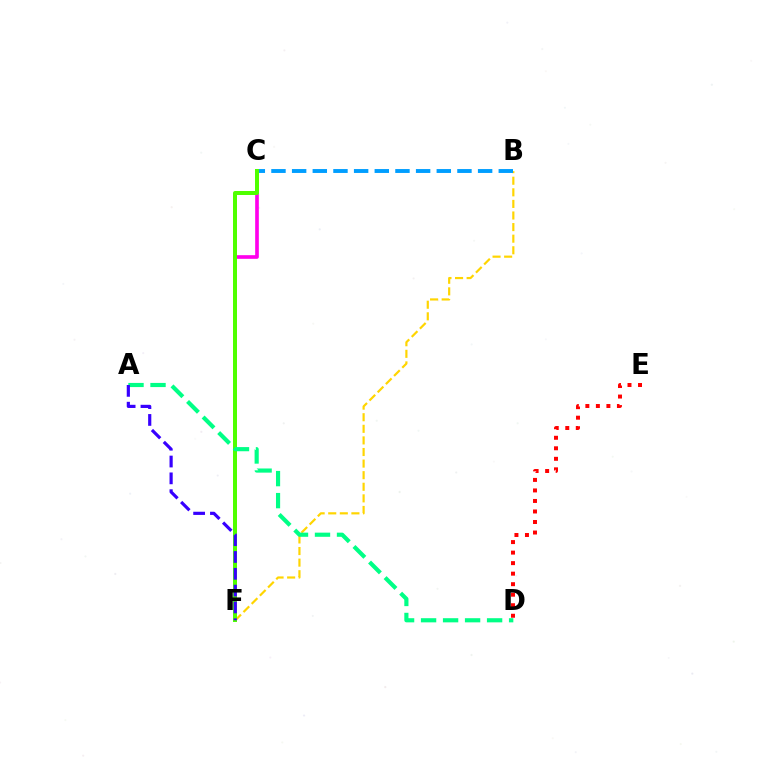{('C', 'F'): [{'color': '#ff00ed', 'line_style': 'solid', 'thickness': 2.63}, {'color': '#4fff00', 'line_style': 'solid', 'thickness': 2.88}], ('B', 'F'): [{'color': '#ffd500', 'line_style': 'dashed', 'thickness': 1.57}], ('B', 'C'): [{'color': '#009eff', 'line_style': 'dashed', 'thickness': 2.81}], ('A', 'D'): [{'color': '#00ff86', 'line_style': 'dashed', 'thickness': 2.99}], ('A', 'F'): [{'color': '#3700ff', 'line_style': 'dashed', 'thickness': 2.28}], ('D', 'E'): [{'color': '#ff0000', 'line_style': 'dotted', 'thickness': 2.86}]}